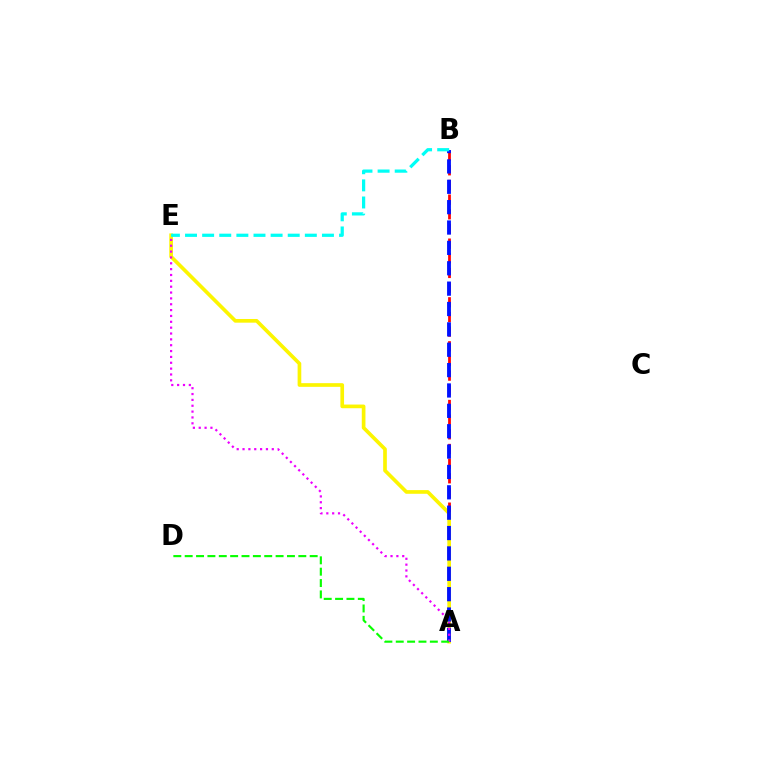{('A', 'B'): [{'color': '#ff0000', 'line_style': 'dashed', 'thickness': 1.99}, {'color': '#0010ff', 'line_style': 'dashed', 'thickness': 2.77}], ('A', 'E'): [{'color': '#fcf500', 'line_style': 'solid', 'thickness': 2.64}, {'color': '#ee00ff', 'line_style': 'dotted', 'thickness': 1.59}], ('B', 'E'): [{'color': '#00fff6', 'line_style': 'dashed', 'thickness': 2.33}], ('A', 'D'): [{'color': '#08ff00', 'line_style': 'dashed', 'thickness': 1.54}]}